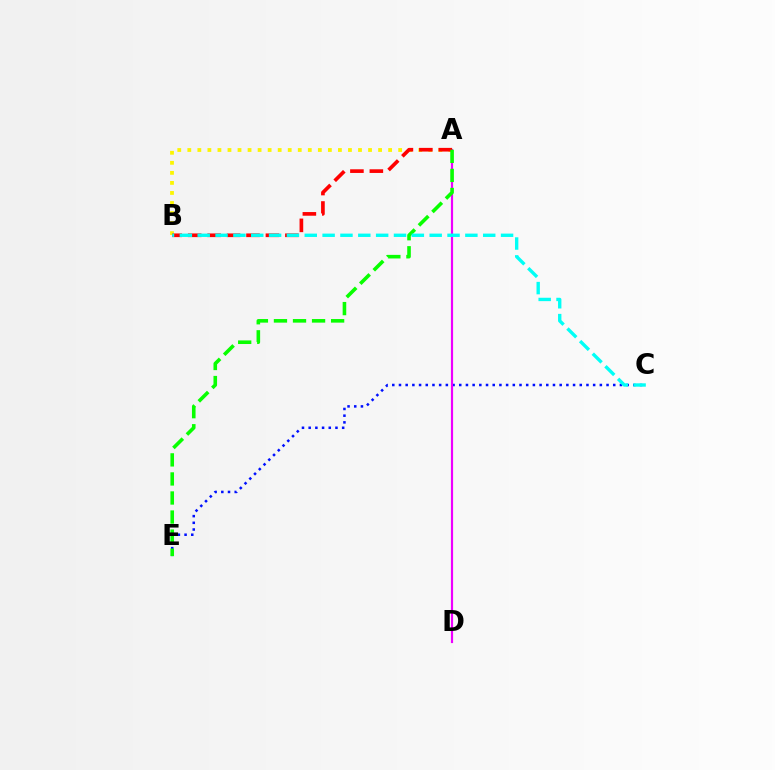{('A', 'B'): [{'color': '#fcf500', 'line_style': 'dotted', 'thickness': 2.73}, {'color': '#ff0000', 'line_style': 'dashed', 'thickness': 2.64}], ('C', 'E'): [{'color': '#0010ff', 'line_style': 'dotted', 'thickness': 1.82}], ('A', 'D'): [{'color': '#ee00ff', 'line_style': 'solid', 'thickness': 1.57}], ('A', 'E'): [{'color': '#08ff00', 'line_style': 'dashed', 'thickness': 2.59}], ('B', 'C'): [{'color': '#00fff6', 'line_style': 'dashed', 'thickness': 2.42}]}